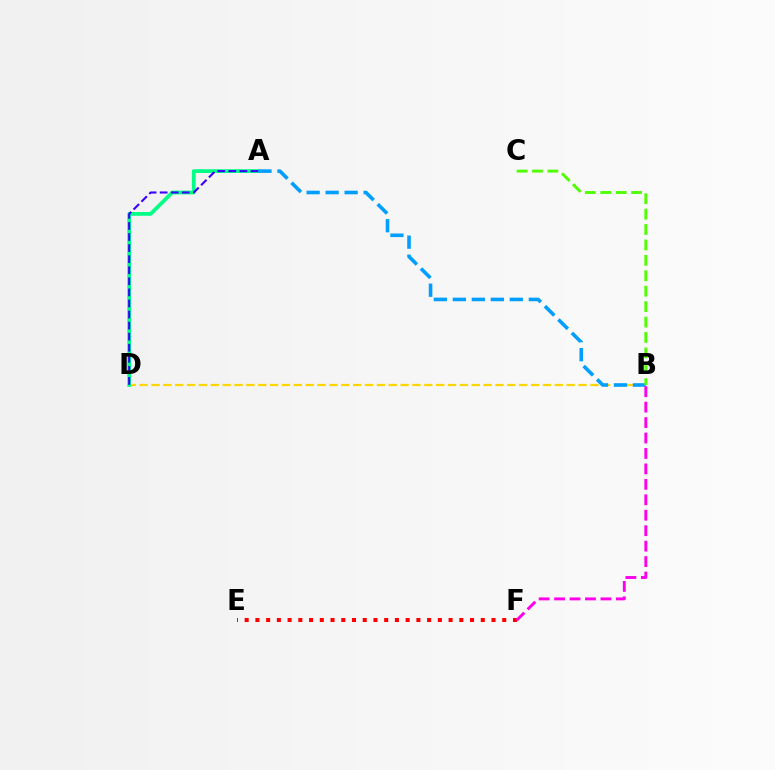{('E', 'F'): [{'color': '#ff0000', 'line_style': 'dotted', 'thickness': 2.92}], ('B', 'D'): [{'color': '#ffd500', 'line_style': 'dashed', 'thickness': 1.61}], ('A', 'D'): [{'color': '#00ff86', 'line_style': 'solid', 'thickness': 2.7}, {'color': '#3700ff', 'line_style': 'dashed', 'thickness': 1.5}], ('A', 'B'): [{'color': '#009eff', 'line_style': 'dashed', 'thickness': 2.58}], ('B', 'C'): [{'color': '#4fff00', 'line_style': 'dashed', 'thickness': 2.09}], ('B', 'F'): [{'color': '#ff00ed', 'line_style': 'dashed', 'thickness': 2.1}]}